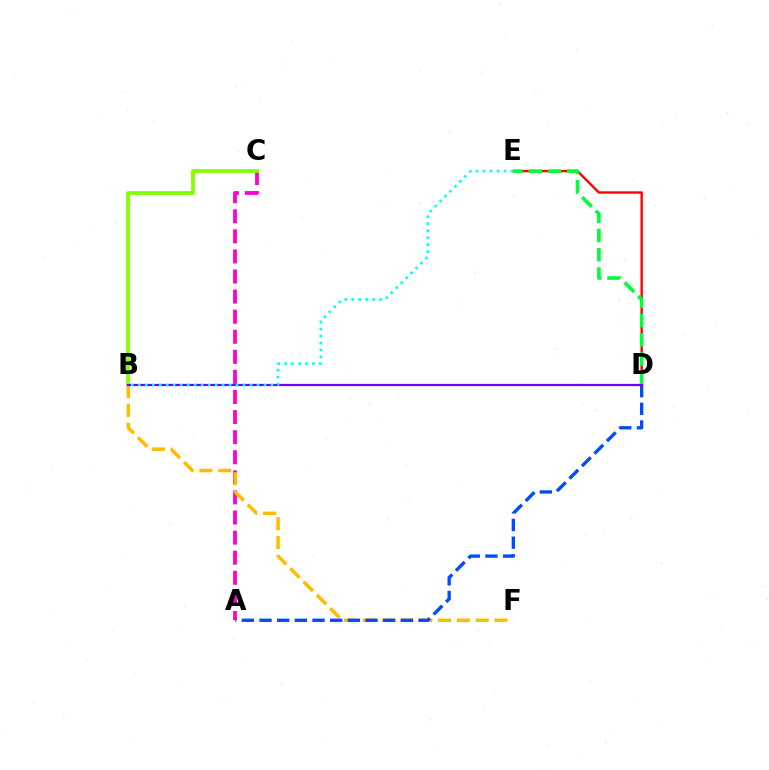{('A', 'C'): [{'color': '#ff00cf', 'line_style': 'dashed', 'thickness': 2.73}], ('B', 'C'): [{'color': '#84ff00', 'line_style': 'solid', 'thickness': 2.7}], ('D', 'E'): [{'color': '#ff0000', 'line_style': 'solid', 'thickness': 1.72}, {'color': '#00ff39', 'line_style': 'dashed', 'thickness': 2.61}], ('B', 'F'): [{'color': '#ffbd00', 'line_style': 'dashed', 'thickness': 2.55}], ('A', 'D'): [{'color': '#004bff', 'line_style': 'dashed', 'thickness': 2.4}], ('B', 'D'): [{'color': '#7200ff', 'line_style': 'solid', 'thickness': 1.58}], ('B', 'E'): [{'color': '#00fff6', 'line_style': 'dotted', 'thickness': 1.9}]}